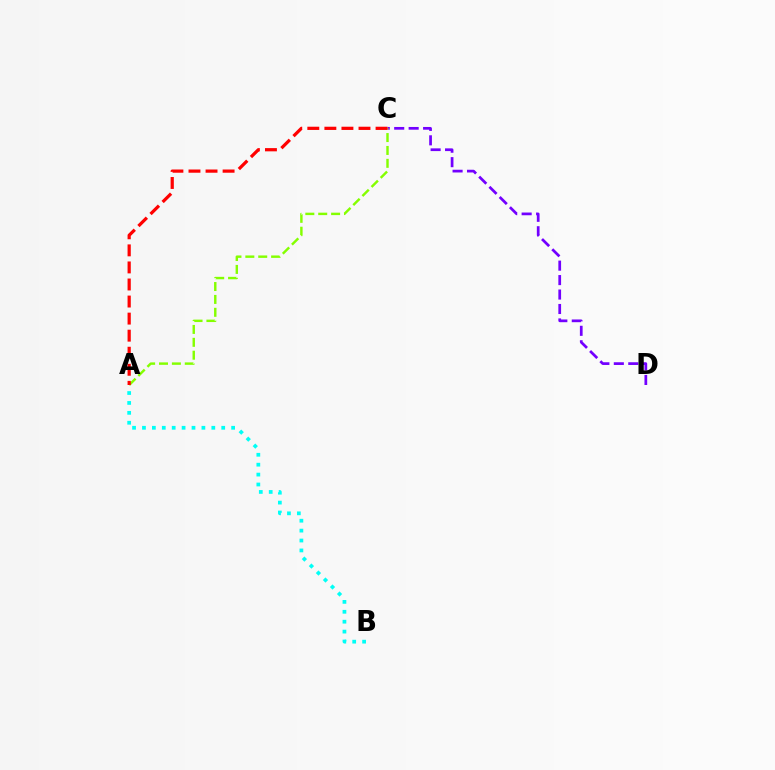{('A', 'B'): [{'color': '#00fff6', 'line_style': 'dotted', 'thickness': 2.69}], ('C', 'D'): [{'color': '#7200ff', 'line_style': 'dashed', 'thickness': 1.96}], ('A', 'C'): [{'color': '#84ff00', 'line_style': 'dashed', 'thickness': 1.75}, {'color': '#ff0000', 'line_style': 'dashed', 'thickness': 2.32}]}